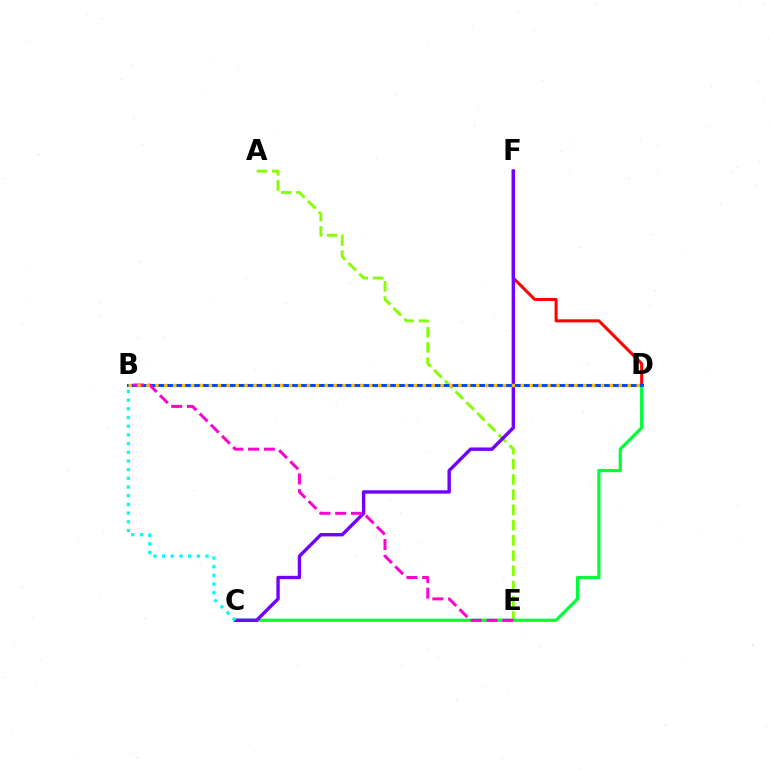{('A', 'E'): [{'color': '#84ff00', 'line_style': 'dashed', 'thickness': 2.07}], ('C', 'D'): [{'color': '#00ff39', 'line_style': 'solid', 'thickness': 2.32}], ('D', 'F'): [{'color': '#ff0000', 'line_style': 'solid', 'thickness': 2.17}], ('B', 'D'): [{'color': '#004bff', 'line_style': 'solid', 'thickness': 2.18}, {'color': '#ffbd00', 'line_style': 'dotted', 'thickness': 2.42}], ('C', 'F'): [{'color': '#7200ff', 'line_style': 'solid', 'thickness': 2.44}], ('B', 'E'): [{'color': '#ff00cf', 'line_style': 'dashed', 'thickness': 2.14}], ('B', 'C'): [{'color': '#00fff6', 'line_style': 'dotted', 'thickness': 2.36}]}